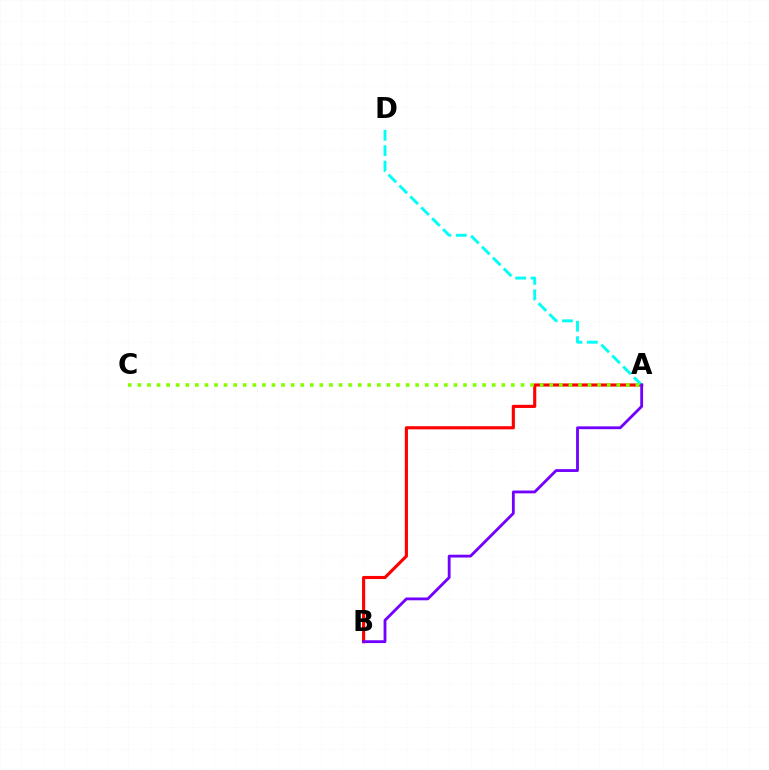{('A', 'B'): [{'color': '#ff0000', 'line_style': 'solid', 'thickness': 2.25}, {'color': '#7200ff', 'line_style': 'solid', 'thickness': 2.03}], ('A', 'D'): [{'color': '#00fff6', 'line_style': 'dashed', 'thickness': 2.09}], ('A', 'C'): [{'color': '#84ff00', 'line_style': 'dotted', 'thickness': 2.6}]}